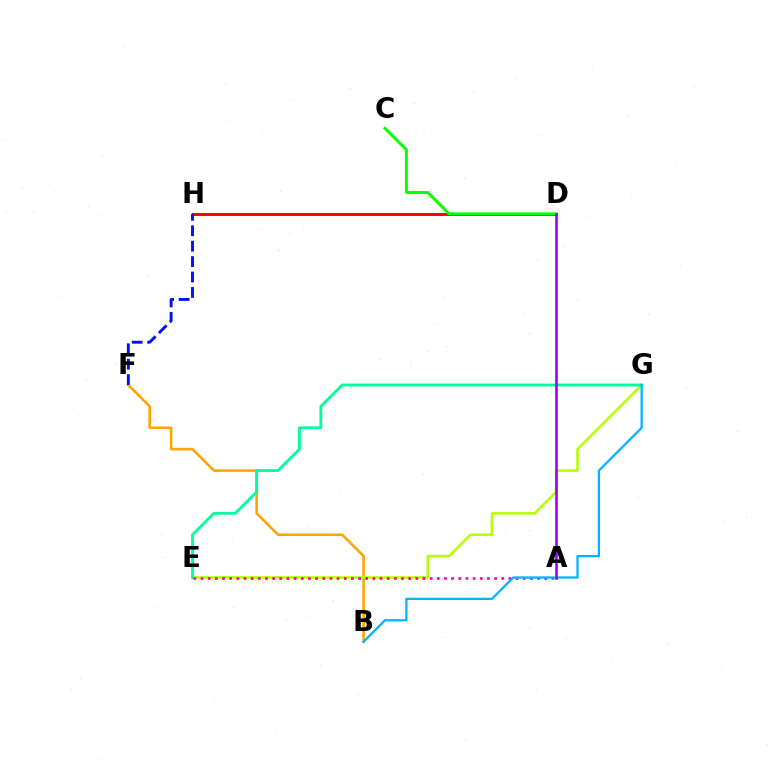{('D', 'H'): [{'color': '#ff0000', 'line_style': 'solid', 'thickness': 2.12}], ('B', 'F'): [{'color': '#ffa500', 'line_style': 'solid', 'thickness': 1.87}], ('E', 'G'): [{'color': '#b3ff00', 'line_style': 'solid', 'thickness': 1.83}, {'color': '#00ff9d', 'line_style': 'solid', 'thickness': 2.04}], ('A', 'E'): [{'color': '#ff00bd', 'line_style': 'dotted', 'thickness': 1.95}], ('C', 'D'): [{'color': '#08ff00', 'line_style': 'solid', 'thickness': 2.13}], ('B', 'G'): [{'color': '#00b5ff', 'line_style': 'solid', 'thickness': 1.64}], ('A', 'D'): [{'color': '#9b00ff', 'line_style': 'solid', 'thickness': 1.88}], ('F', 'H'): [{'color': '#0010ff', 'line_style': 'dashed', 'thickness': 2.1}]}